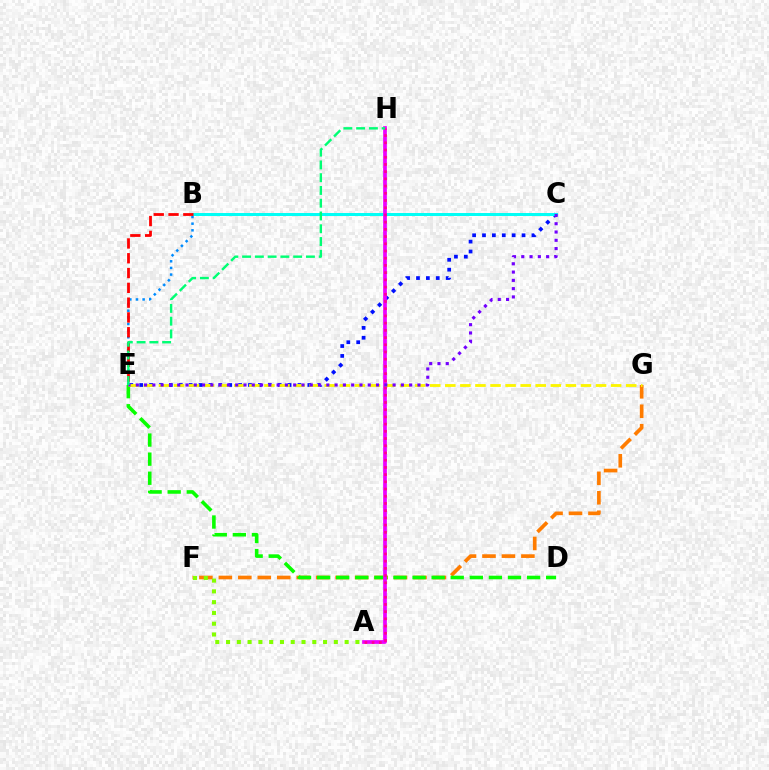{('F', 'G'): [{'color': '#ff7c00', 'line_style': 'dashed', 'thickness': 2.64}], ('B', 'E'): [{'color': '#008cff', 'line_style': 'dotted', 'thickness': 1.8}, {'color': '#ff0000', 'line_style': 'dashed', 'thickness': 2.01}], ('C', 'E'): [{'color': '#0010ff', 'line_style': 'dotted', 'thickness': 2.69}, {'color': '#7200ff', 'line_style': 'dotted', 'thickness': 2.25}], ('D', 'E'): [{'color': '#08ff00', 'line_style': 'dashed', 'thickness': 2.59}], ('A', 'F'): [{'color': '#84ff00', 'line_style': 'dotted', 'thickness': 2.93}], ('B', 'C'): [{'color': '#00fff6', 'line_style': 'solid', 'thickness': 2.14}], ('A', 'H'): [{'color': '#ee00ff', 'line_style': 'solid', 'thickness': 2.67}, {'color': '#ff0094', 'line_style': 'dotted', 'thickness': 1.96}], ('E', 'G'): [{'color': '#fcf500', 'line_style': 'dashed', 'thickness': 2.05}], ('E', 'H'): [{'color': '#00ff74', 'line_style': 'dashed', 'thickness': 1.73}]}